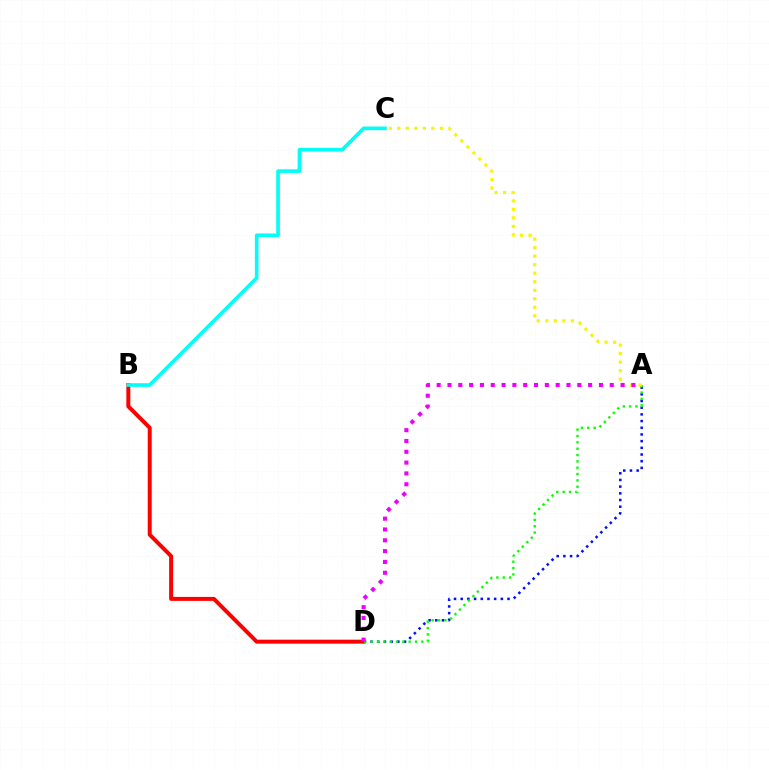{('A', 'D'): [{'color': '#0010ff', 'line_style': 'dotted', 'thickness': 1.82}, {'color': '#08ff00', 'line_style': 'dotted', 'thickness': 1.72}, {'color': '#ee00ff', 'line_style': 'dotted', 'thickness': 2.94}], ('B', 'D'): [{'color': '#ff0000', 'line_style': 'solid', 'thickness': 2.86}], ('A', 'C'): [{'color': '#fcf500', 'line_style': 'dotted', 'thickness': 2.32}], ('B', 'C'): [{'color': '#00fff6', 'line_style': 'solid', 'thickness': 2.61}]}